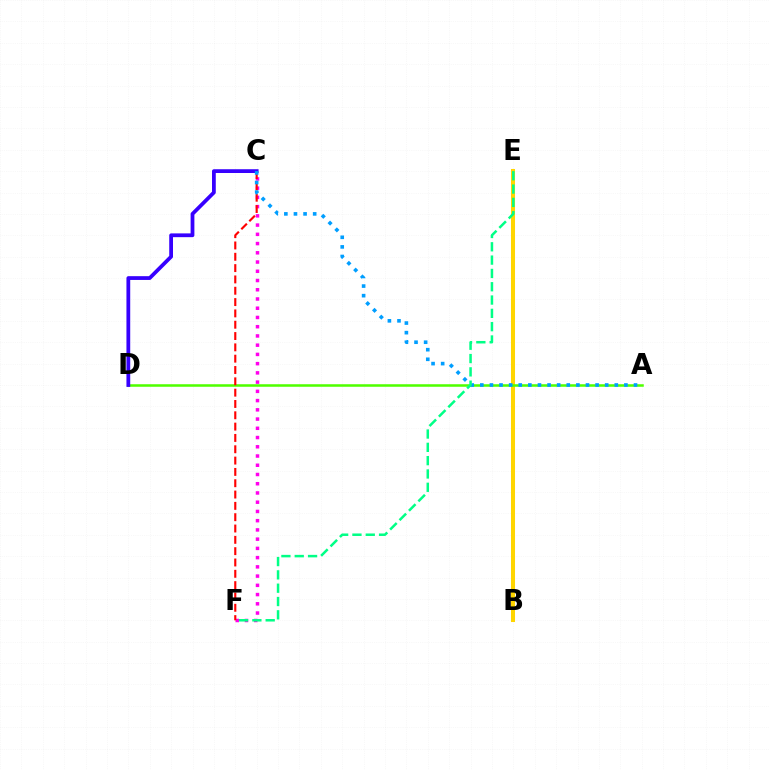{('B', 'E'): [{'color': '#ffd500', 'line_style': 'solid', 'thickness': 2.91}], ('C', 'F'): [{'color': '#ff00ed', 'line_style': 'dotted', 'thickness': 2.51}, {'color': '#ff0000', 'line_style': 'dashed', 'thickness': 1.54}], ('A', 'D'): [{'color': '#4fff00', 'line_style': 'solid', 'thickness': 1.82}], ('C', 'D'): [{'color': '#3700ff', 'line_style': 'solid', 'thickness': 2.72}], ('A', 'C'): [{'color': '#009eff', 'line_style': 'dotted', 'thickness': 2.61}], ('E', 'F'): [{'color': '#00ff86', 'line_style': 'dashed', 'thickness': 1.81}]}